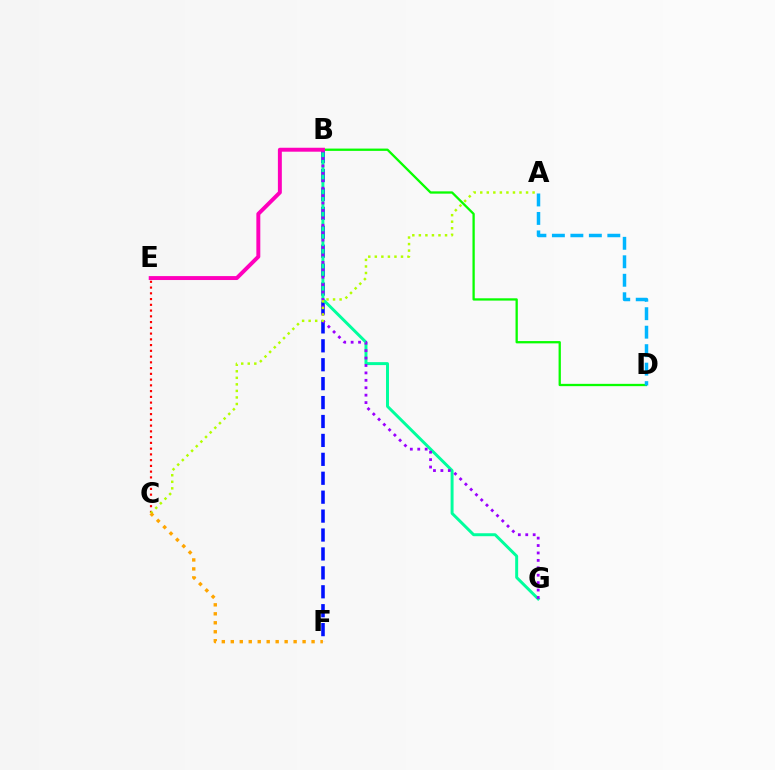{('B', 'D'): [{'color': '#08ff00', 'line_style': 'solid', 'thickness': 1.65}], ('B', 'F'): [{'color': '#0010ff', 'line_style': 'dashed', 'thickness': 2.57}], ('B', 'G'): [{'color': '#00ff9d', 'line_style': 'solid', 'thickness': 2.13}, {'color': '#9b00ff', 'line_style': 'dotted', 'thickness': 2.02}], ('C', 'E'): [{'color': '#ff0000', 'line_style': 'dotted', 'thickness': 1.56}], ('A', 'C'): [{'color': '#b3ff00', 'line_style': 'dotted', 'thickness': 1.78}], ('B', 'E'): [{'color': '#ff00bd', 'line_style': 'solid', 'thickness': 2.84}], ('A', 'D'): [{'color': '#00b5ff', 'line_style': 'dashed', 'thickness': 2.51}], ('C', 'F'): [{'color': '#ffa500', 'line_style': 'dotted', 'thickness': 2.44}]}